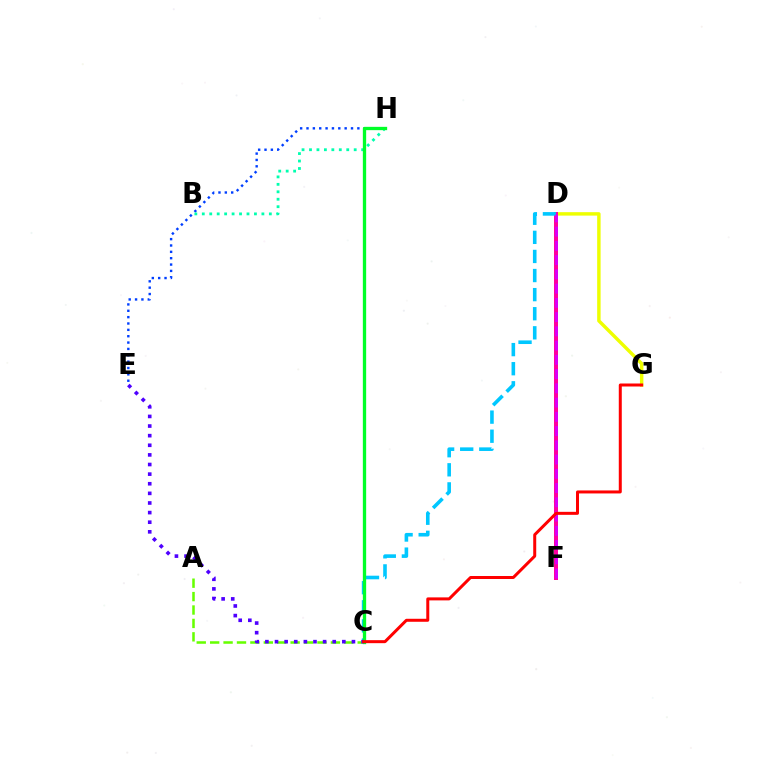{('A', 'C'): [{'color': '#66ff00', 'line_style': 'dashed', 'thickness': 1.82}], ('D', 'G'): [{'color': '#eeff00', 'line_style': 'solid', 'thickness': 2.48}], ('D', 'F'): [{'color': '#ff00a0', 'line_style': 'solid', 'thickness': 2.88}, {'color': '#d600ff', 'line_style': 'dashed', 'thickness': 1.94}], ('C', 'D'): [{'color': '#00c7ff', 'line_style': 'dashed', 'thickness': 2.59}], ('C', 'H'): [{'color': '#ff8800', 'line_style': 'dashed', 'thickness': 2.05}, {'color': '#00ff27', 'line_style': 'solid', 'thickness': 2.38}], ('E', 'H'): [{'color': '#003fff', 'line_style': 'dotted', 'thickness': 1.73}], ('B', 'H'): [{'color': '#00ffaf', 'line_style': 'dotted', 'thickness': 2.02}], ('C', 'E'): [{'color': '#4f00ff', 'line_style': 'dotted', 'thickness': 2.61}], ('C', 'G'): [{'color': '#ff0000', 'line_style': 'solid', 'thickness': 2.16}]}